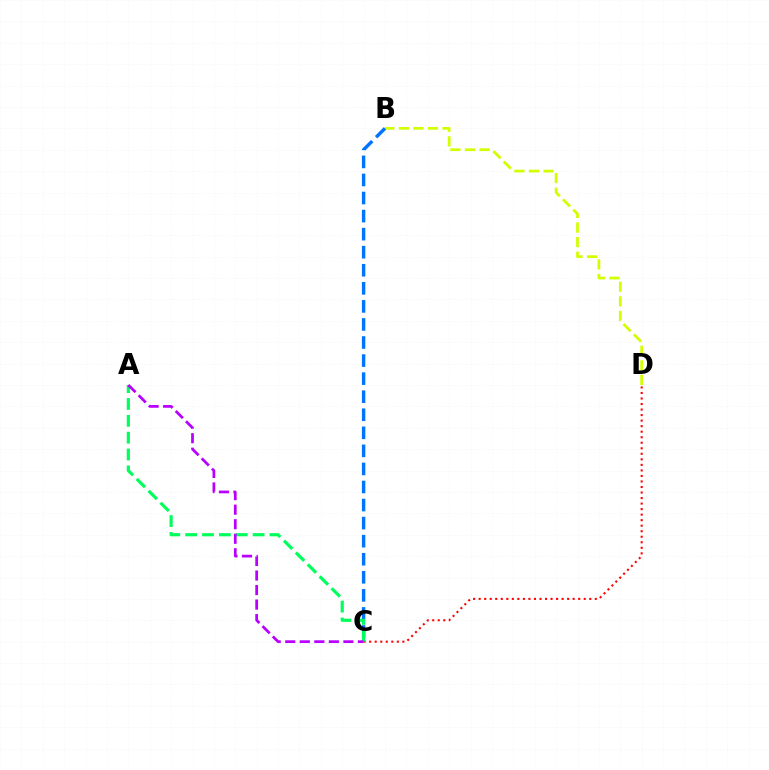{('B', 'D'): [{'color': '#d1ff00', 'line_style': 'dashed', 'thickness': 1.98}], ('C', 'D'): [{'color': '#ff0000', 'line_style': 'dotted', 'thickness': 1.5}], ('B', 'C'): [{'color': '#0074ff', 'line_style': 'dashed', 'thickness': 2.45}], ('A', 'C'): [{'color': '#00ff5c', 'line_style': 'dashed', 'thickness': 2.29}, {'color': '#b900ff', 'line_style': 'dashed', 'thickness': 1.97}]}